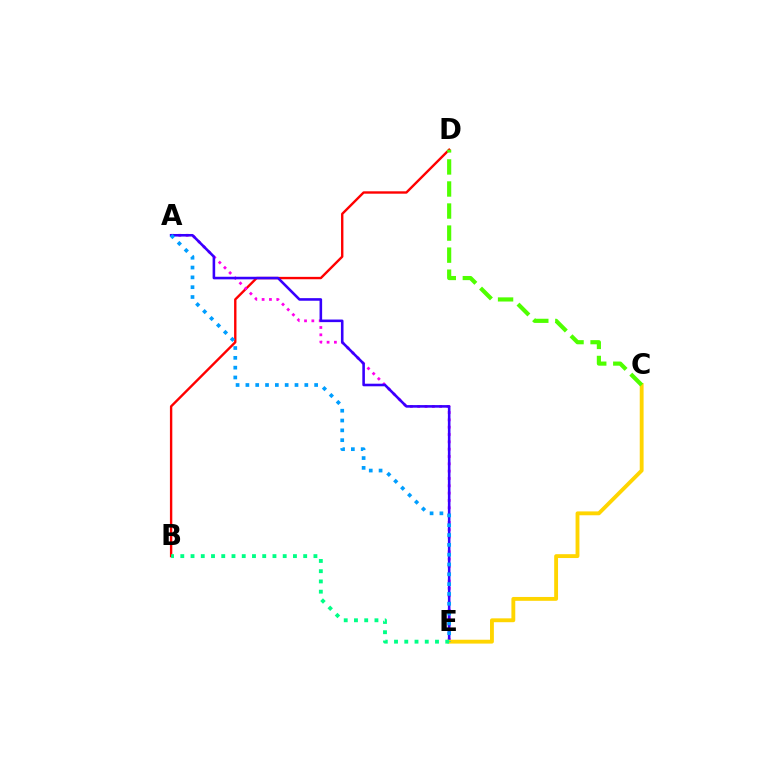{('B', 'D'): [{'color': '#ff0000', 'line_style': 'solid', 'thickness': 1.72}], ('A', 'E'): [{'color': '#ff00ed', 'line_style': 'dotted', 'thickness': 1.99}, {'color': '#3700ff', 'line_style': 'solid', 'thickness': 1.86}, {'color': '#009eff', 'line_style': 'dotted', 'thickness': 2.67}], ('C', 'E'): [{'color': '#ffd500', 'line_style': 'solid', 'thickness': 2.78}], ('B', 'E'): [{'color': '#00ff86', 'line_style': 'dotted', 'thickness': 2.78}], ('C', 'D'): [{'color': '#4fff00', 'line_style': 'dashed', 'thickness': 2.99}]}